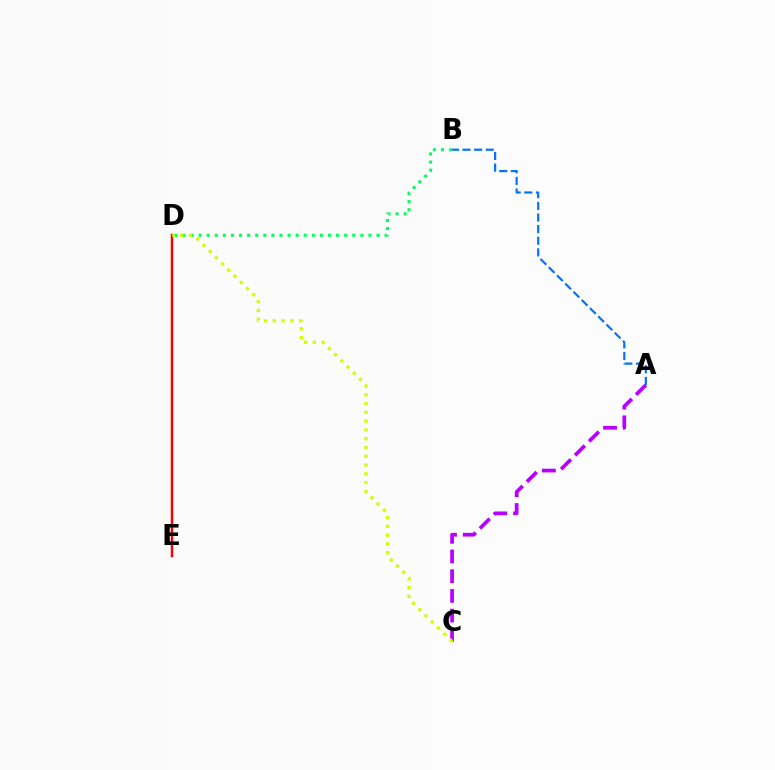{('A', 'C'): [{'color': '#b900ff', 'line_style': 'dashed', 'thickness': 2.68}], ('D', 'E'): [{'color': '#ff0000', 'line_style': 'solid', 'thickness': 1.79}], ('B', 'D'): [{'color': '#00ff5c', 'line_style': 'dotted', 'thickness': 2.2}], ('A', 'B'): [{'color': '#0074ff', 'line_style': 'dashed', 'thickness': 1.58}], ('C', 'D'): [{'color': '#d1ff00', 'line_style': 'dotted', 'thickness': 2.39}]}